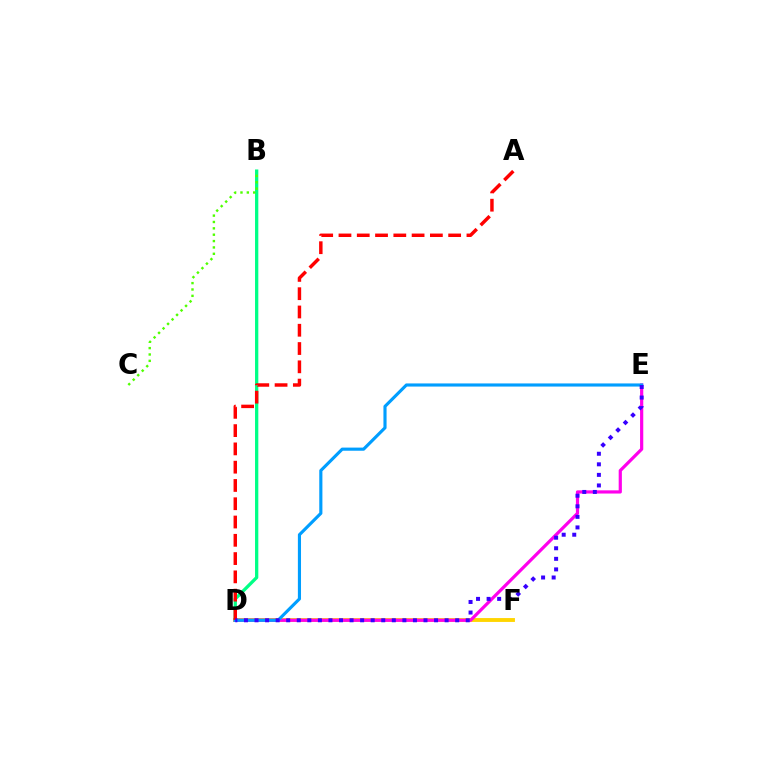{('D', 'F'): [{'color': '#ffd500', 'line_style': 'solid', 'thickness': 2.78}], ('B', 'D'): [{'color': '#00ff86', 'line_style': 'solid', 'thickness': 2.37}], ('D', 'E'): [{'color': '#ff00ed', 'line_style': 'solid', 'thickness': 2.3}, {'color': '#009eff', 'line_style': 'solid', 'thickness': 2.26}, {'color': '#3700ff', 'line_style': 'dotted', 'thickness': 2.87}], ('A', 'D'): [{'color': '#ff0000', 'line_style': 'dashed', 'thickness': 2.48}], ('B', 'C'): [{'color': '#4fff00', 'line_style': 'dotted', 'thickness': 1.73}]}